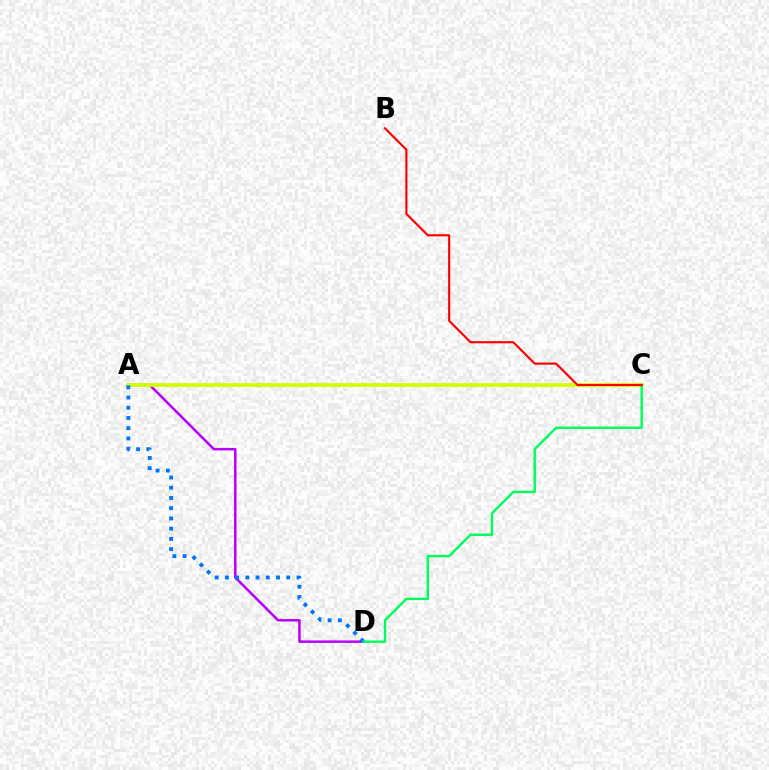{('A', 'D'): [{'color': '#b900ff', 'line_style': 'solid', 'thickness': 1.81}, {'color': '#0074ff', 'line_style': 'dotted', 'thickness': 2.78}], ('A', 'C'): [{'color': '#d1ff00', 'line_style': 'solid', 'thickness': 2.68}], ('C', 'D'): [{'color': '#00ff5c', 'line_style': 'solid', 'thickness': 1.75}], ('B', 'C'): [{'color': '#ff0000', 'line_style': 'solid', 'thickness': 1.54}]}